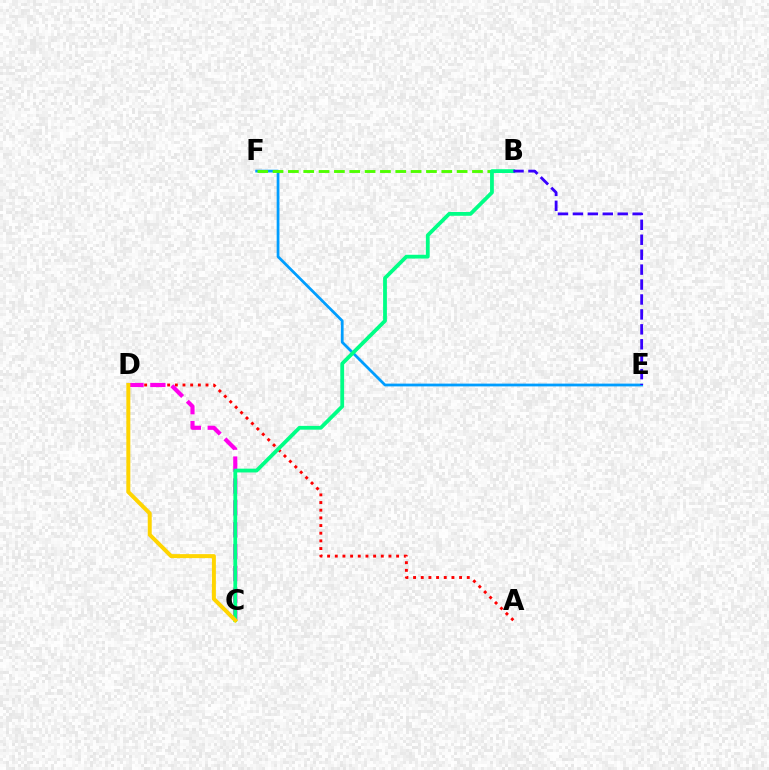{('E', 'F'): [{'color': '#009eff', 'line_style': 'solid', 'thickness': 1.99}], ('A', 'D'): [{'color': '#ff0000', 'line_style': 'dotted', 'thickness': 2.08}], ('C', 'D'): [{'color': '#ff00ed', 'line_style': 'dashed', 'thickness': 2.98}, {'color': '#ffd500', 'line_style': 'solid', 'thickness': 2.86}], ('B', 'F'): [{'color': '#4fff00', 'line_style': 'dashed', 'thickness': 2.08}], ('B', 'C'): [{'color': '#00ff86', 'line_style': 'solid', 'thickness': 2.73}], ('B', 'E'): [{'color': '#3700ff', 'line_style': 'dashed', 'thickness': 2.03}]}